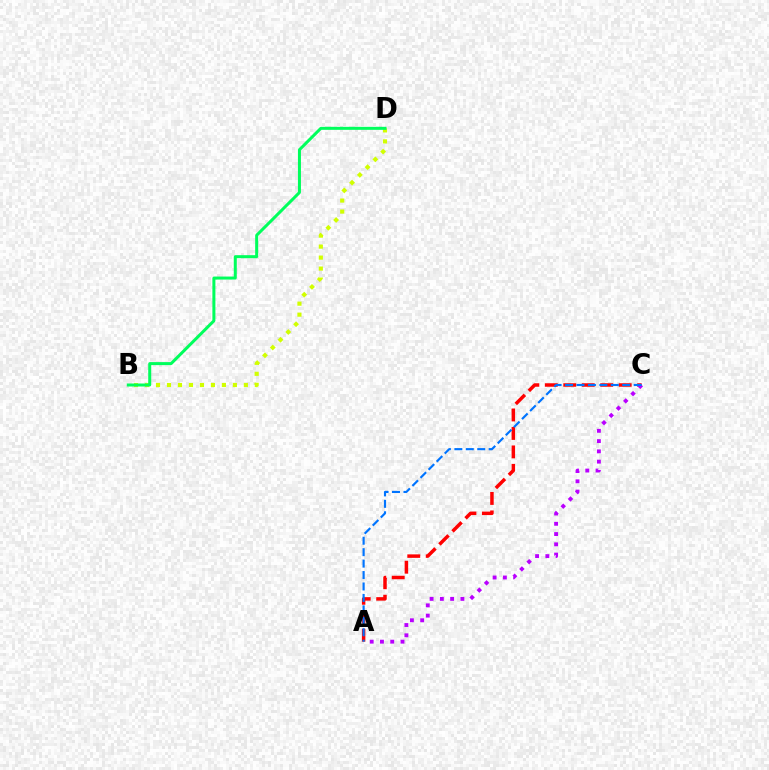{('A', 'C'): [{'color': '#ff0000', 'line_style': 'dashed', 'thickness': 2.51}, {'color': '#b900ff', 'line_style': 'dotted', 'thickness': 2.79}, {'color': '#0074ff', 'line_style': 'dashed', 'thickness': 1.55}], ('B', 'D'): [{'color': '#d1ff00', 'line_style': 'dotted', 'thickness': 2.98}, {'color': '#00ff5c', 'line_style': 'solid', 'thickness': 2.17}]}